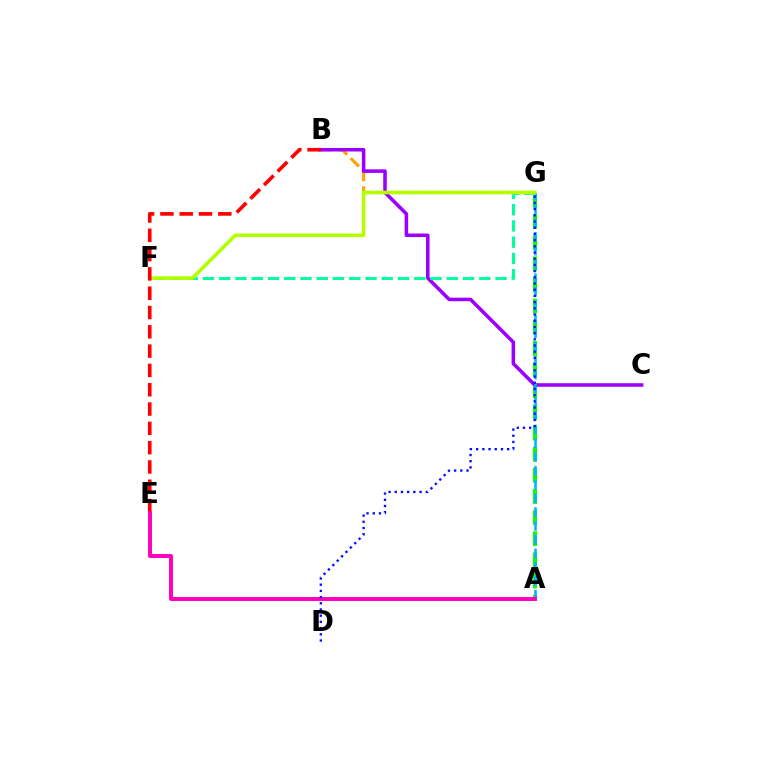{('A', 'G'): [{'color': '#08ff00', 'line_style': 'dashed', 'thickness': 2.87}, {'color': '#00b5ff', 'line_style': 'dashed', 'thickness': 1.87}], ('B', 'G'): [{'color': '#ffa500', 'line_style': 'dashed', 'thickness': 2.27}], ('B', 'C'): [{'color': '#9b00ff', 'line_style': 'solid', 'thickness': 2.55}], ('F', 'G'): [{'color': '#00ff9d', 'line_style': 'dashed', 'thickness': 2.21}, {'color': '#b3ff00', 'line_style': 'solid', 'thickness': 2.59}], ('B', 'E'): [{'color': '#ff0000', 'line_style': 'dashed', 'thickness': 2.62}], ('A', 'E'): [{'color': '#ff00bd', 'line_style': 'solid', 'thickness': 2.84}], ('D', 'G'): [{'color': '#0010ff', 'line_style': 'dotted', 'thickness': 1.68}]}